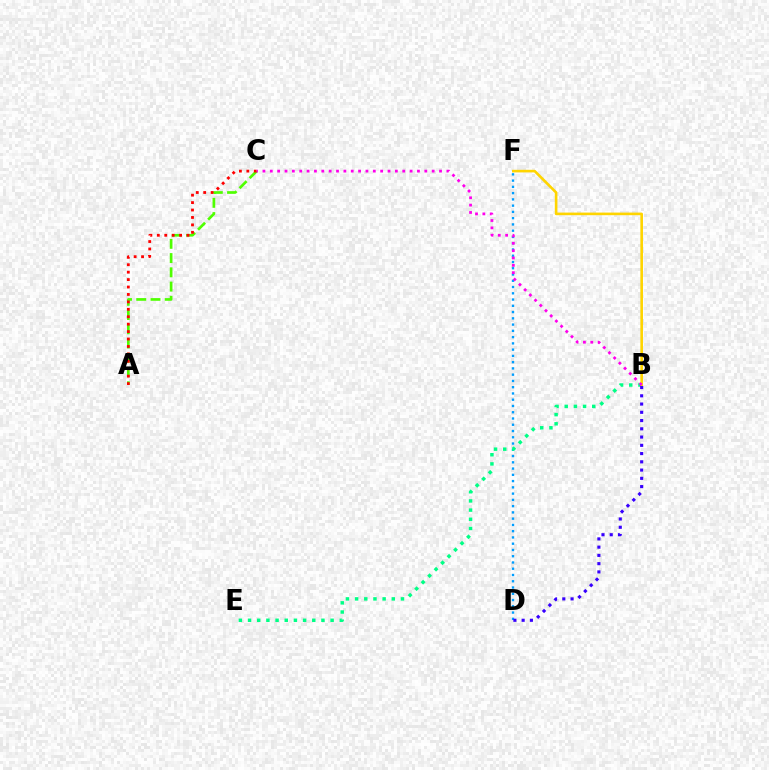{('A', 'C'): [{'color': '#4fff00', 'line_style': 'dashed', 'thickness': 1.94}, {'color': '#ff0000', 'line_style': 'dotted', 'thickness': 2.02}], ('D', 'F'): [{'color': '#009eff', 'line_style': 'dotted', 'thickness': 1.7}], ('B', 'E'): [{'color': '#00ff86', 'line_style': 'dotted', 'thickness': 2.49}], ('B', 'F'): [{'color': '#ffd500', 'line_style': 'solid', 'thickness': 1.89}], ('B', 'D'): [{'color': '#3700ff', 'line_style': 'dotted', 'thickness': 2.24}], ('B', 'C'): [{'color': '#ff00ed', 'line_style': 'dotted', 'thickness': 2.0}]}